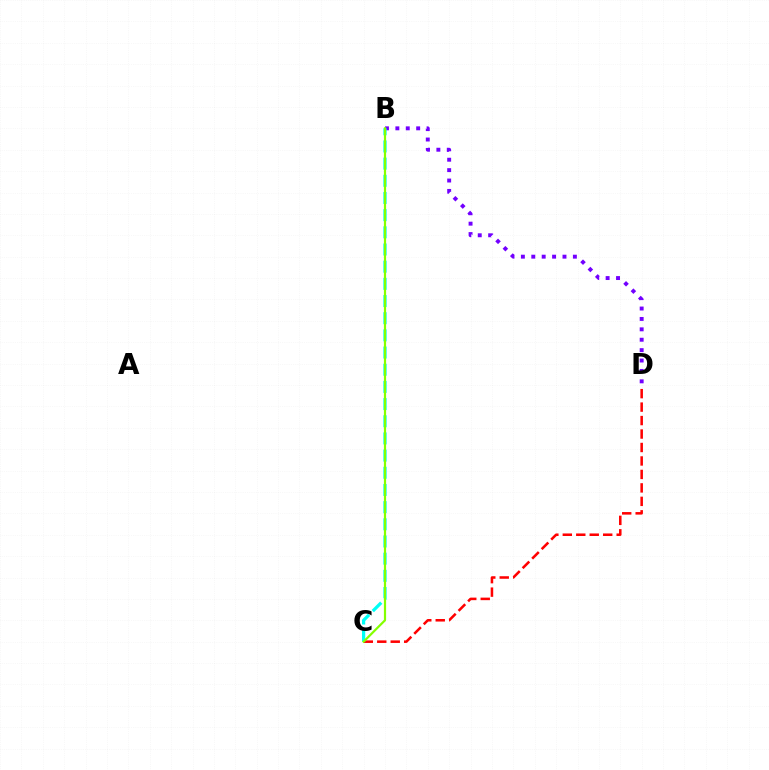{('B', 'D'): [{'color': '#7200ff', 'line_style': 'dotted', 'thickness': 2.83}], ('C', 'D'): [{'color': '#ff0000', 'line_style': 'dashed', 'thickness': 1.83}], ('B', 'C'): [{'color': '#00fff6', 'line_style': 'dashed', 'thickness': 2.33}, {'color': '#84ff00', 'line_style': 'solid', 'thickness': 1.59}]}